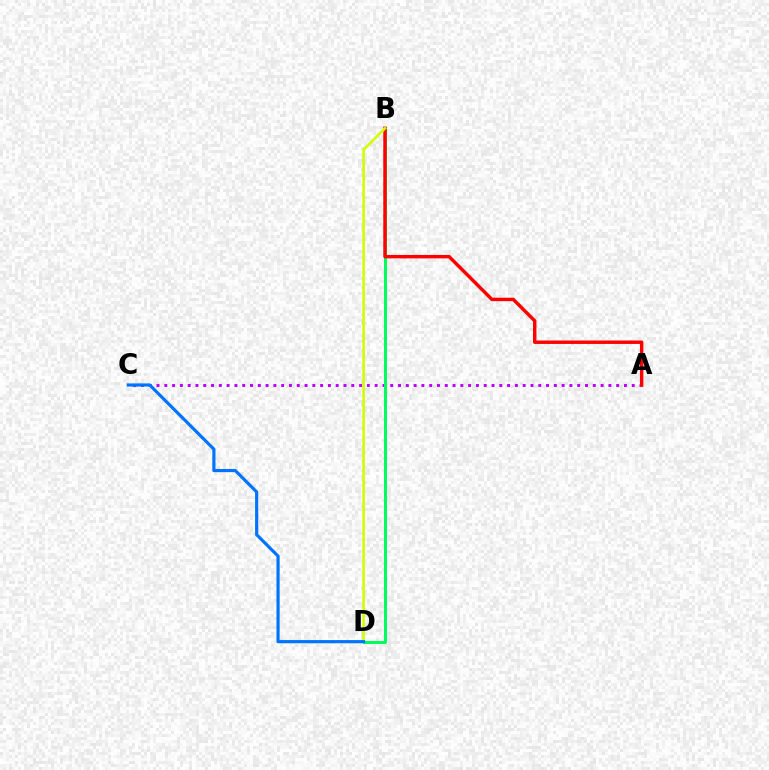{('A', 'C'): [{'color': '#b900ff', 'line_style': 'dotted', 'thickness': 2.12}], ('B', 'D'): [{'color': '#00ff5c', 'line_style': 'solid', 'thickness': 2.14}, {'color': '#d1ff00', 'line_style': 'solid', 'thickness': 1.88}], ('A', 'B'): [{'color': '#ff0000', 'line_style': 'solid', 'thickness': 2.48}], ('C', 'D'): [{'color': '#0074ff', 'line_style': 'solid', 'thickness': 2.29}]}